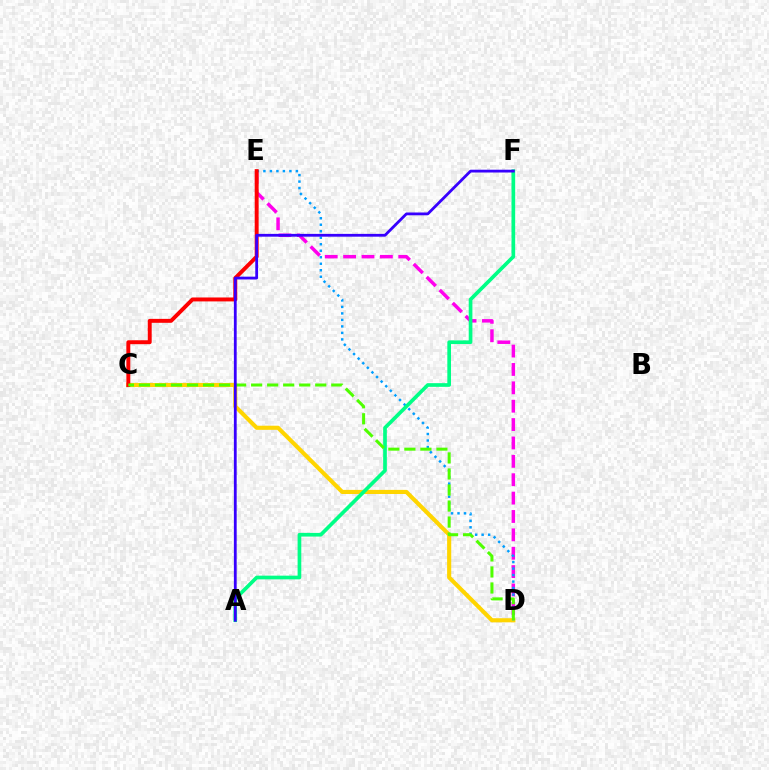{('D', 'E'): [{'color': '#ff00ed', 'line_style': 'dashed', 'thickness': 2.5}, {'color': '#009eff', 'line_style': 'dotted', 'thickness': 1.77}], ('C', 'D'): [{'color': '#ffd500', 'line_style': 'solid', 'thickness': 2.96}, {'color': '#4fff00', 'line_style': 'dashed', 'thickness': 2.18}], ('C', 'E'): [{'color': '#ff0000', 'line_style': 'solid', 'thickness': 2.83}], ('A', 'F'): [{'color': '#00ff86', 'line_style': 'solid', 'thickness': 2.65}, {'color': '#3700ff', 'line_style': 'solid', 'thickness': 2.01}]}